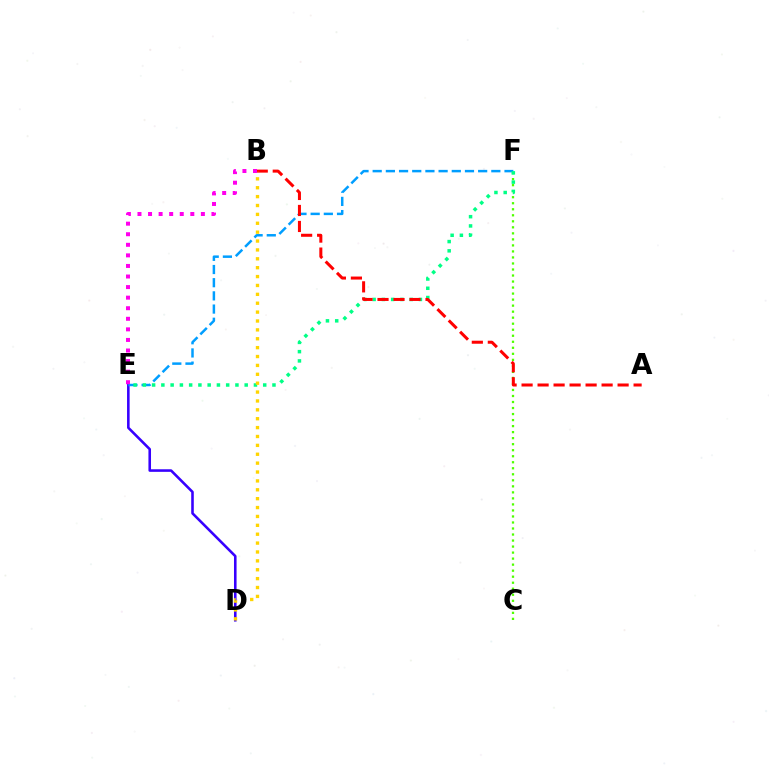{('D', 'E'): [{'color': '#3700ff', 'line_style': 'solid', 'thickness': 1.86}], ('C', 'F'): [{'color': '#4fff00', 'line_style': 'dotted', 'thickness': 1.64}], ('E', 'F'): [{'color': '#009eff', 'line_style': 'dashed', 'thickness': 1.79}, {'color': '#00ff86', 'line_style': 'dotted', 'thickness': 2.52}], ('A', 'B'): [{'color': '#ff0000', 'line_style': 'dashed', 'thickness': 2.17}], ('B', 'D'): [{'color': '#ffd500', 'line_style': 'dotted', 'thickness': 2.41}], ('B', 'E'): [{'color': '#ff00ed', 'line_style': 'dotted', 'thickness': 2.87}]}